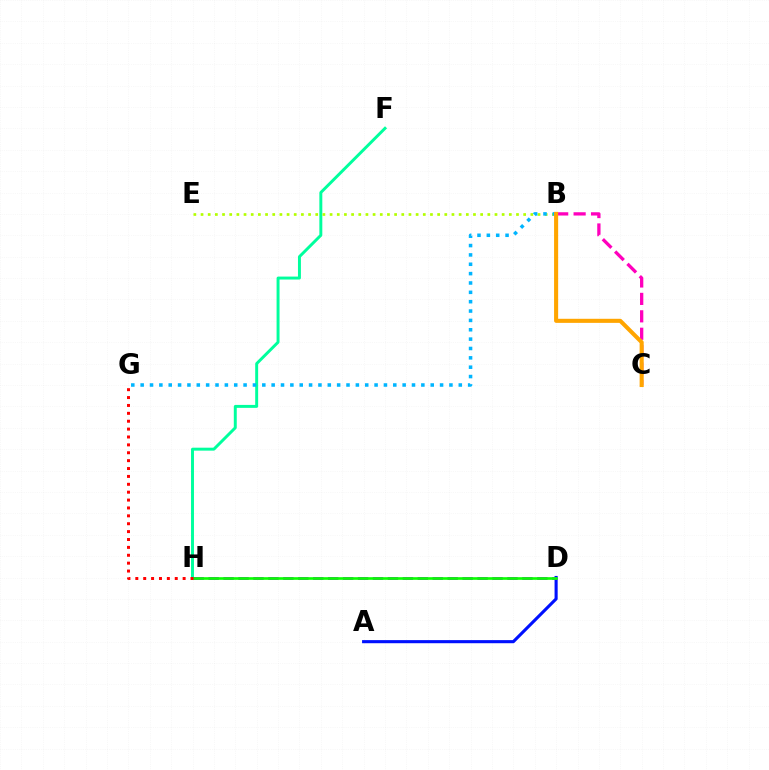{('A', 'D'): [{'color': '#0010ff', 'line_style': 'solid', 'thickness': 2.23}], ('F', 'H'): [{'color': '#00ff9d', 'line_style': 'solid', 'thickness': 2.12}], ('B', 'C'): [{'color': '#ff00bd', 'line_style': 'dashed', 'thickness': 2.37}, {'color': '#ffa500', 'line_style': 'solid', 'thickness': 2.94}], ('B', 'E'): [{'color': '#b3ff00', 'line_style': 'dotted', 'thickness': 1.95}], ('B', 'G'): [{'color': '#00b5ff', 'line_style': 'dotted', 'thickness': 2.54}], ('D', 'H'): [{'color': '#9b00ff', 'line_style': 'dashed', 'thickness': 2.03}, {'color': '#08ff00', 'line_style': 'solid', 'thickness': 1.9}], ('G', 'H'): [{'color': '#ff0000', 'line_style': 'dotted', 'thickness': 2.14}]}